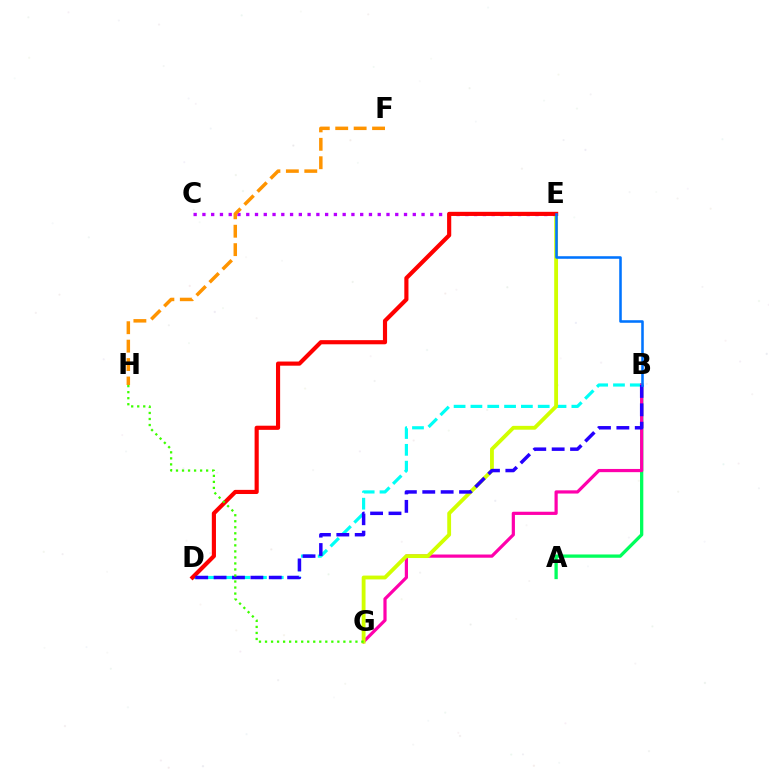{('A', 'B'): [{'color': '#00ff5c', 'line_style': 'solid', 'thickness': 2.37}], ('C', 'E'): [{'color': '#b900ff', 'line_style': 'dotted', 'thickness': 2.38}], ('F', 'H'): [{'color': '#ff9400', 'line_style': 'dashed', 'thickness': 2.5}], ('B', 'D'): [{'color': '#00fff6', 'line_style': 'dashed', 'thickness': 2.29}, {'color': '#2500ff', 'line_style': 'dashed', 'thickness': 2.5}], ('B', 'G'): [{'color': '#ff00ac', 'line_style': 'solid', 'thickness': 2.3}], ('E', 'G'): [{'color': '#d1ff00', 'line_style': 'solid', 'thickness': 2.76}], ('D', 'E'): [{'color': '#ff0000', 'line_style': 'solid', 'thickness': 2.98}], ('G', 'H'): [{'color': '#3dff00', 'line_style': 'dotted', 'thickness': 1.64}], ('B', 'E'): [{'color': '#0074ff', 'line_style': 'solid', 'thickness': 1.85}]}